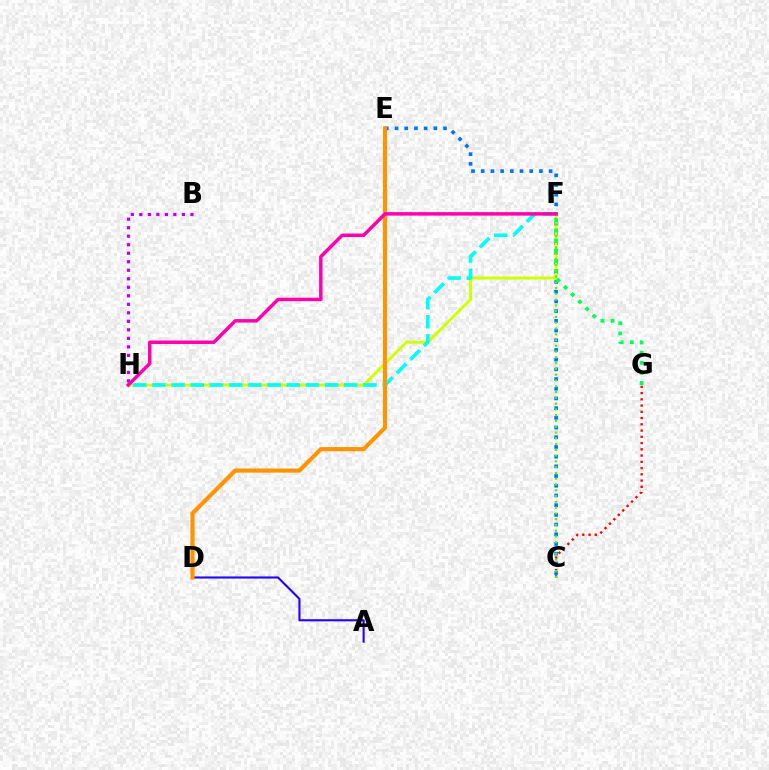{('C', 'E'): [{'color': '#0074ff', 'line_style': 'dotted', 'thickness': 2.64}], ('B', 'H'): [{'color': '#b900ff', 'line_style': 'dotted', 'thickness': 2.31}], ('F', 'H'): [{'color': '#d1ff00', 'line_style': 'solid', 'thickness': 2.12}, {'color': '#00fff6', 'line_style': 'dashed', 'thickness': 2.61}, {'color': '#ff00ac', 'line_style': 'solid', 'thickness': 2.5}], ('C', 'G'): [{'color': '#ff0000', 'line_style': 'dotted', 'thickness': 1.7}], ('A', 'D'): [{'color': '#2500ff', 'line_style': 'solid', 'thickness': 1.51}], ('F', 'G'): [{'color': '#00ff5c', 'line_style': 'dotted', 'thickness': 2.76}], ('C', 'F'): [{'color': '#3dff00', 'line_style': 'dotted', 'thickness': 1.57}], ('D', 'E'): [{'color': '#ff9400', 'line_style': 'solid', 'thickness': 2.99}]}